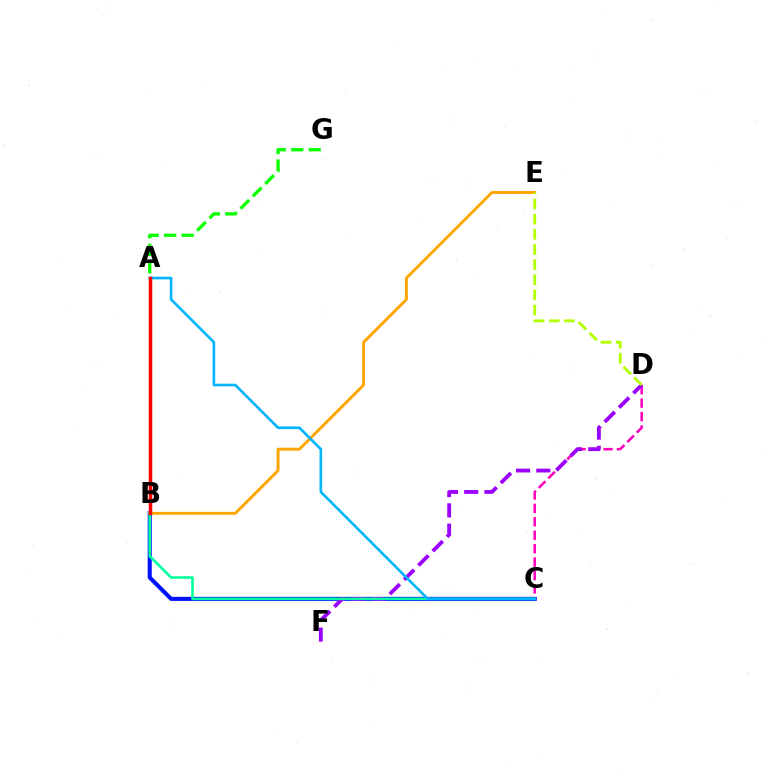{('B', 'C'): [{'color': '#0010ff', 'line_style': 'solid', 'thickness': 2.93}, {'color': '#00ff9d', 'line_style': 'solid', 'thickness': 1.87}], ('C', 'D'): [{'color': '#ff00bd', 'line_style': 'dashed', 'thickness': 1.82}], ('A', 'G'): [{'color': '#08ff00', 'line_style': 'dashed', 'thickness': 2.38}], ('B', 'E'): [{'color': '#ffa500', 'line_style': 'solid', 'thickness': 2.08}], ('D', 'F'): [{'color': '#9b00ff', 'line_style': 'dashed', 'thickness': 2.75}], ('A', 'C'): [{'color': '#00b5ff', 'line_style': 'solid', 'thickness': 1.9}], ('A', 'B'): [{'color': '#ff0000', 'line_style': 'solid', 'thickness': 2.51}], ('D', 'E'): [{'color': '#b3ff00', 'line_style': 'dashed', 'thickness': 2.06}]}